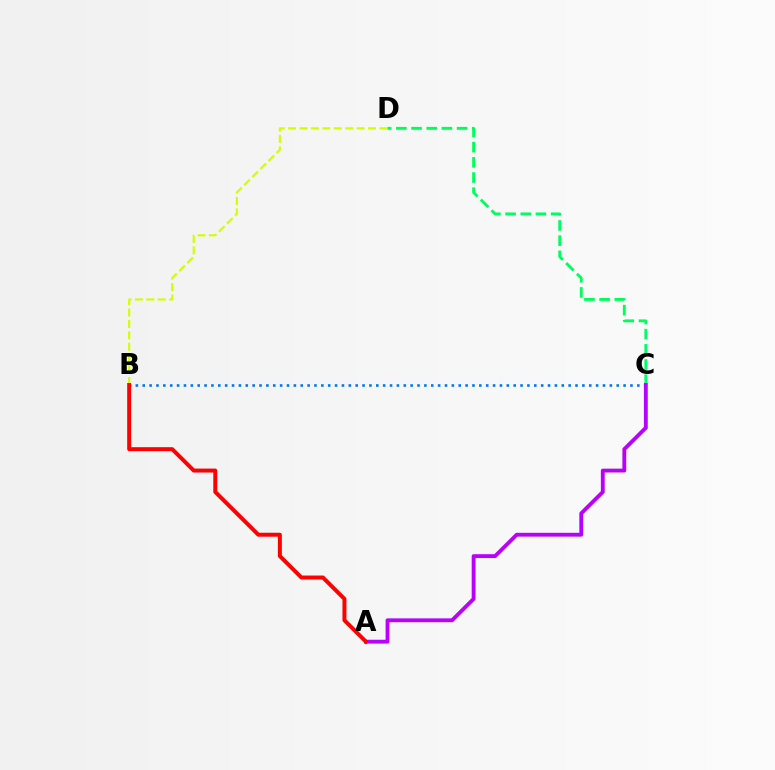{('B', 'D'): [{'color': '#d1ff00', 'line_style': 'dashed', 'thickness': 1.55}], ('C', 'D'): [{'color': '#00ff5c', 'line_style': 'dashed', 'thickness': 2.06}], ('B', 'C'): [{'color': '#0074ff', 'line_style': 'dotted', 'thickness': 1.87}], ('A', 'C'): [{'color': '#b900ff', 'line_style': 'solid', 'thickness': 2.77}], ('A', 'B'): [{'color': '#ff0000', 'line_style': 'solid', 'thickness': 2.85}]}